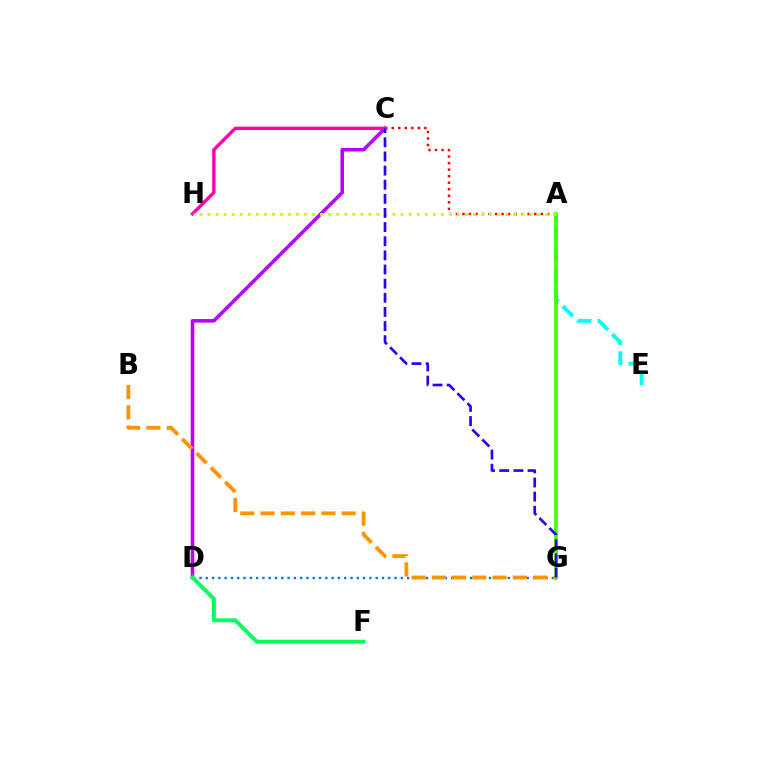{('C', 'D'): [{'color': '#b900ff', 'line_style': 'solid', 'thickness': 2.57}], ('A', 'C'): [{'color': '#ff0000', 'line_style': 'dotted', 'thickness': 1.77}], ('D', 'G'): [{'color': '#0074ff', 'line_style': 'dotted', 'thickness': 1.71}], ('A', 'E'): [{'color': '#00fff6', 'line_style': 'dashed', 'thickness': 2.77}], ('A', 'G'): [{'color': '#3dff00', 'line_style': 'solid', 'thickness': 2.6}], ('C', 'H'): [{'color': '#ff00ac', 'line_style': 'solid', 'thickness': 2.44}], ('B', 'G'): [{'color': '#ff9400', 'line_style': 'dashed', 'thickness': 2.75}], ('A', 'H'): [{'color': '#d1ff00', 'line_style': 'dotted', 'thickness': 2.19}], ('D', 'F'): [{'color': '#00ff5c', 'line_style': 'solid', 'thickness': 2.79}], ('C', 'G'): [{'color': '#2500ff', 'line_style': 'dashed', 'thickness': 1.92}]}